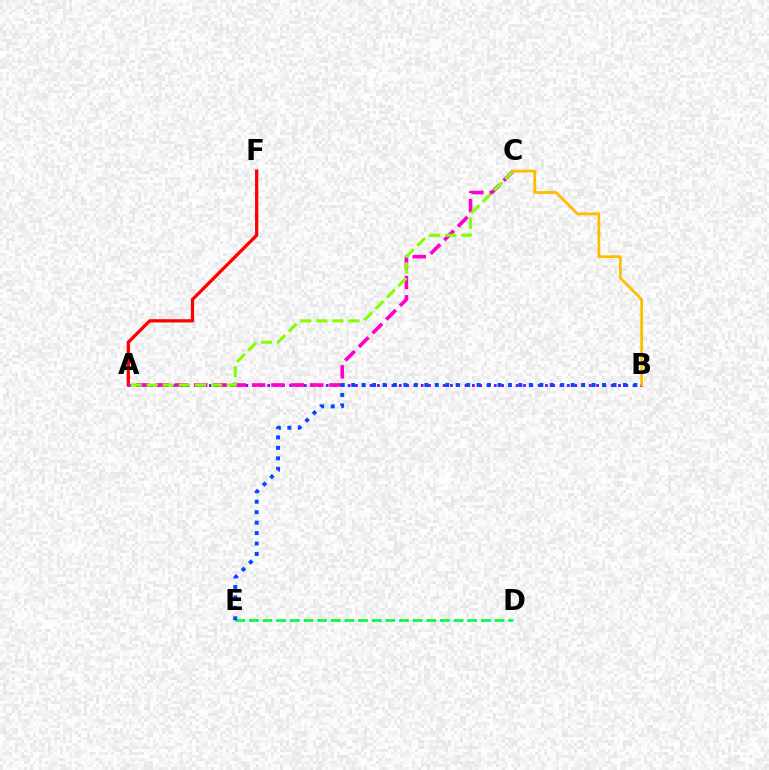{('A', 'F'): [{'color': '#ff0000', 'line_style': 'solid', 'thickness': 2.35}], ('A', 'B'): [{'color': '#7200ff', 'line_style': 'dotted', 'thickness': 1.99}], ('D', 'E'): [{'color': '#00fff6', 'line_style': 'dotted', 'thickness': 1.86}, {'color': '#00ff39', 'line_style': 'dashed', 'thickness': 1.85}], ('A', 'C'): [{'color': '#ff00cf', 'line_style': 'dashed', 'thickness': 2.63}, {'color': '#84ff00', 'line_style': 'dashed', 'thickness': 2.18}], ('B', 'C'): [{'color': '#ffbd00', 'line_style': 'solid', 'thickness': 1.99}], ('B', 'E'): [{'color': '#004bff', 'line_style': 'dotted', 'thickness': 2.84}]}